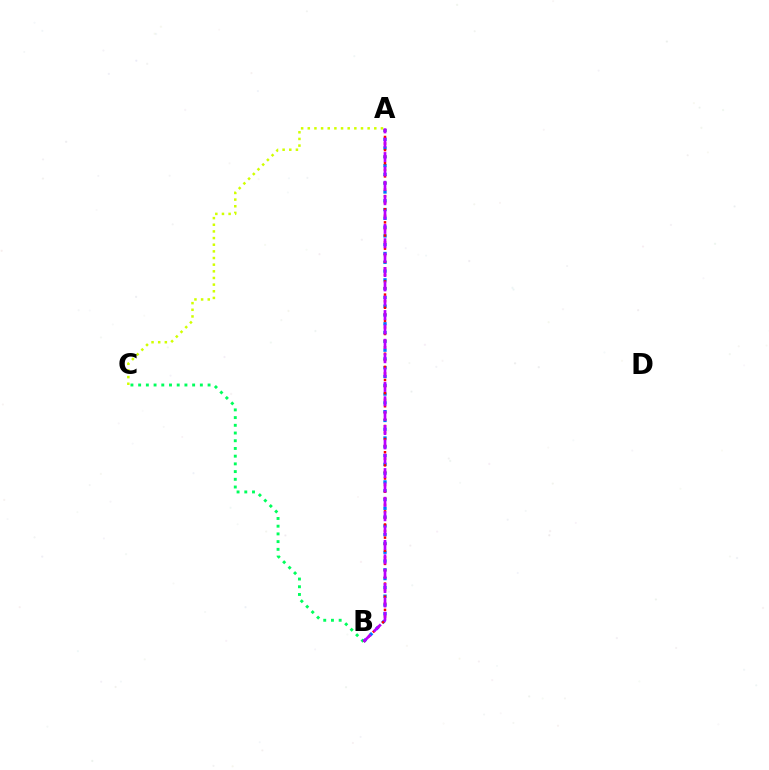{('B', 'C'): [{'color': '#00ff5c', 'line_style': 'dotted', 'thickness': 2.1}], ('A', 'B'): [{'color': '#0074ff', 'line_style': 'dotted', 'thickness': 2.39}, {'color': '#ff0000', 'line_style': 'dotted', 'thickness': 1.78}, {'color': '#b900ff', 'line_style': 'dashed', 'thickness': 1.95}], ('A', 'C'): [{'color': '#d1ff00', 'line_style': 'dotted', 'thickness': 1.81}]}